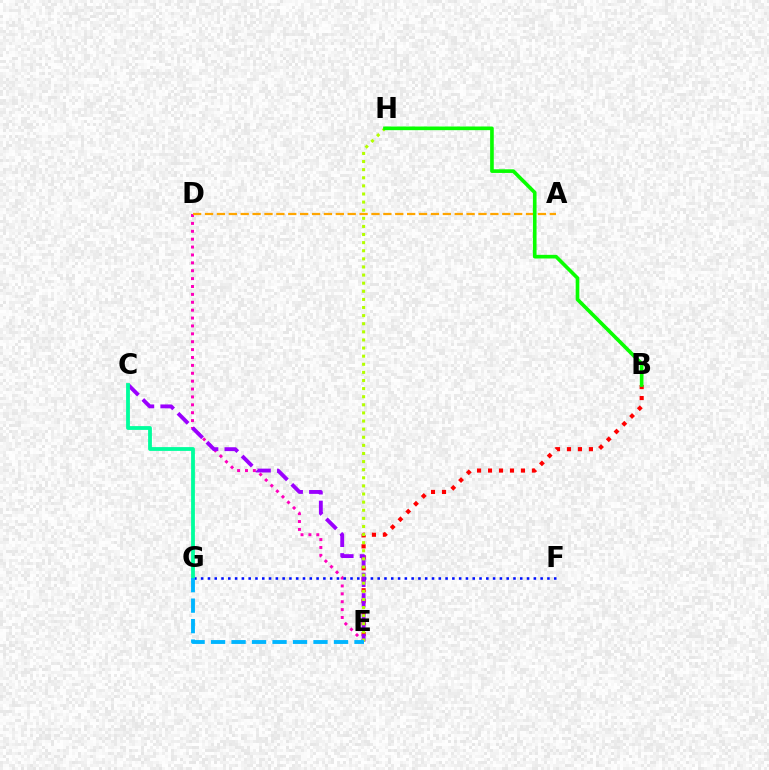{('B', 'E'): [{'color': '#ff0000', 'line_style': 'dotted', 'thickness': 2.98}], ('D', 'E'): [{'color': '#ff00bd', 'line_style': 'dotted', 'thickness': 2.14}], ('F', 'G'): [{'color': '#0010ff', 'line_style': 'dotted', 'thickness': 1.84}], ('C', 'E'): [{'color': '#9b00ff', 'line_style': 'dashed', 'thickness': 2.78}], ('A', 'D'): [{'color': '#ffa500', 'line_style': 'dashed', 'thickness': 1.62}], ('E', 'H'): [{'color': '#b3ff00', 'line_style': 'dotted', 'thickness': 2.2}], ('C', 'G'): [{'color': '#00ff9d', 'line_style': 'solid', 'thickness': 2.74}], ('E', 'G'): [{'color': '#00b5ff', 'line_style': 'dashed', 'thickness': 2.78}], ('B', 'H'): [{'color': '#08ff00', 'line_style': 'solid', 'thickness': 2.63}]}